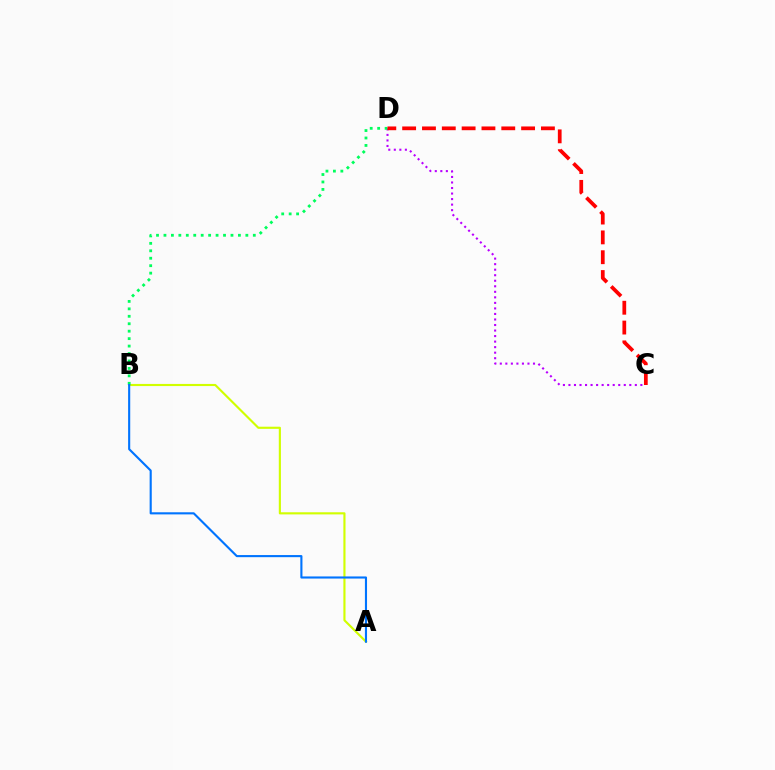{('C', 'D'): [{'color': '#b900ff', 'line_style': 'dotted', 'thickness': 1.5}, {'color': '#ff0000', 'line_style': 'dashed', 'thickness': 2.69}], ('A', 'B'): [{'color': '#d1ff00', 'line_style': 'solid', 'thickness': 1.54}, {'color': '#0074ff', 'line_style': 'solid', 'thickness': 1.52}], ('B', 'D'): [{'color': '#00ff5c', 'line_style': 'dotted', 'thickness': 2.02}]}